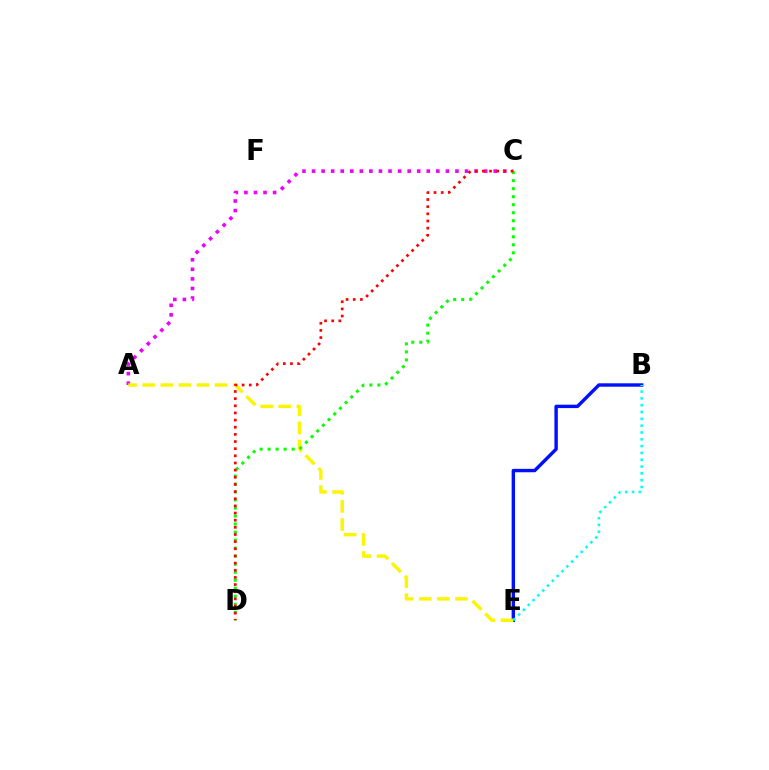{('B', 'E'): [{'color': '#0010ff', 'line_style': 'solid', 'thickness': 2.45}, {'color': '#00fff6', 'line_style': 'dotted', 'thickness': 1.85}], ('A', 'C'): [{'color': '#ee00ff', 'line_style': 'dotted', 'thickness': 2.6}], ('A', 'E'): [{'color': '#fcf500', 'line_style': 'dashed', 'thickness': 2.46}], ('C', 'D'): [{'color': '#08ff00', 'line_style': 'dotted', 'thickness': 2.18}, {'color': '#ff0000', 'line_style': 'dotted', 'thickness': 1.94}]}